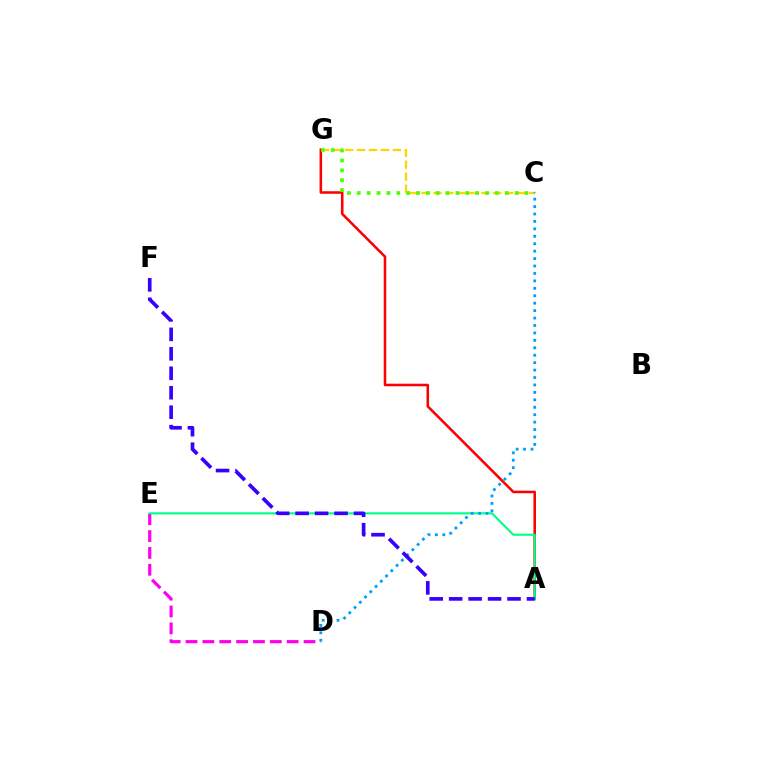{('A', 'G'): [{'color': '#ff0000', 'line_style': 'solid', 'thickness': 1.84}], ('C', 'G'): [{'color': '#ffd500', 'line_style': 'dashed', 'thickness': 1.62}, {'color': '#4fff00', 'line_style': 'dotted', 'thickness': 2.68}], ('D', 'E'): [{'color': '#ff00ed', 'line_style': 'dashed', 'thickness': 2.29}], ('A', 'E'): [{'color': '#00ff86', 'line_style': 'solid', 'thickness': 1.53}], ('C', 'D'): [{'color': '#009eff', 'line_style': 'dotted', 'thickness': 2.02}], ('A', 'F'): [{'color': '#3700ff', 'line_style': 'dashed', 'thickness': 2.64}]}